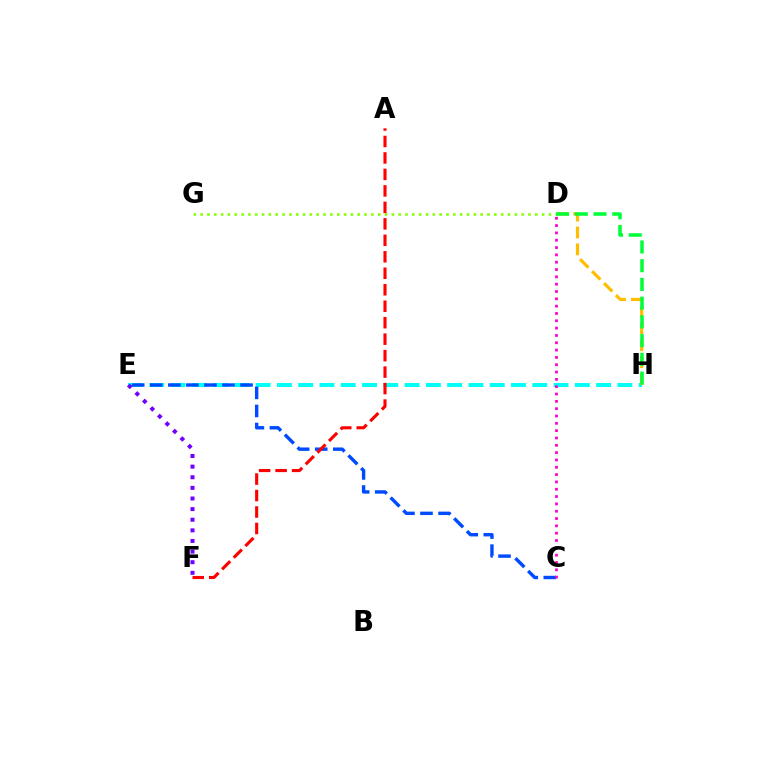{('E', 'H'): [{'color': '#00fff6', 'line_style': 'dashed', 'thickness': 2.89}], ('C', 'E'): [{'color': '#004bff', 'line_style': 'dashed', 'thickness': 2.45}], ('D', 'G'): [{'color': '#84ff00', 'line_style': 'dotted', 'thickness': 1.86}], ('C', 'D'): [{'color': '#ff00cf', 'line_style': 'dotted', 'thickness': 1.99}], ('E', 'F'): [{'color': '#7200ff', 'line_style': 'dotted', 'thickness': 2.89}], ('D', 'H'): [{'color': '#ffbd00', 'line_style': 'dashed', 'thickness': 2.29}, {'color': '#00ff39', 'line_style': 'dashed', 'thickness': 2.55}], ('A', 'F'): [{'color': '#ff0000', 'line_style': 'dashed', 'thickness': 2.24}]}